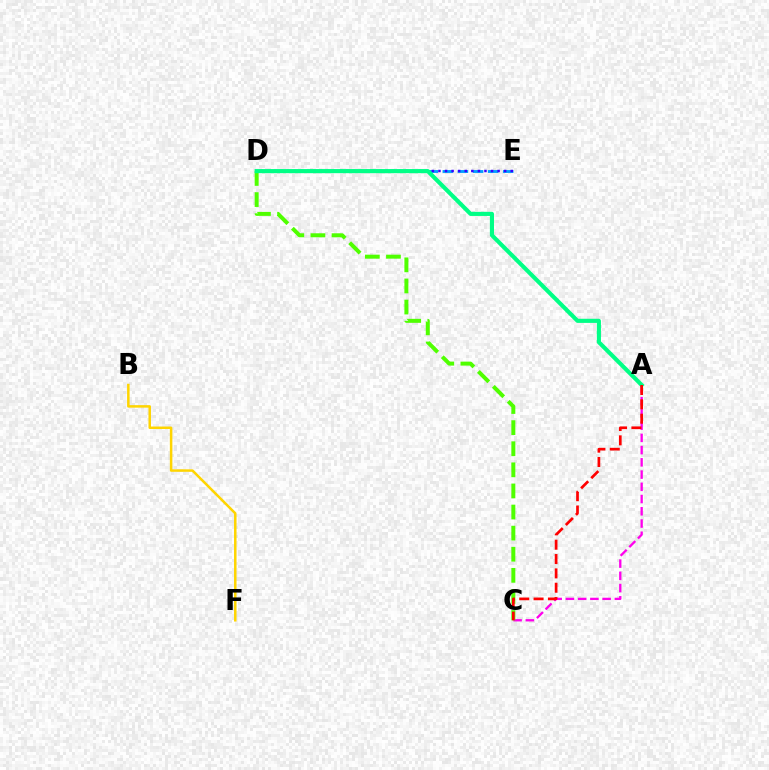{('D', 'E'): [{'color': '#009eff', 'line_style': 'dashed', 'thickness': 2.05}, {'color': '#3700ff', 'line_style': 'dotted', 'thickness': 1.79}], ('A', 'C'): [{'color': '#ff00ed', 'line_style': 'dashed', 'thickness': 1.66}, {'color': '#ff0000', 'line_style': 'dashed', 'thickness': 1.95}], ('C', 'D'): [{'color': '#4fff00', 'line_style': 'dashed', 'thickness': 2.87}], ('A', 'D'): [{'color': '#00ff86', 'line_style': 'solid', 'thickness': 2.97}], ('B', 'F'): [{'color': '#ffd500', 'line_style': 'solid', 'thickness': 1.8}]}